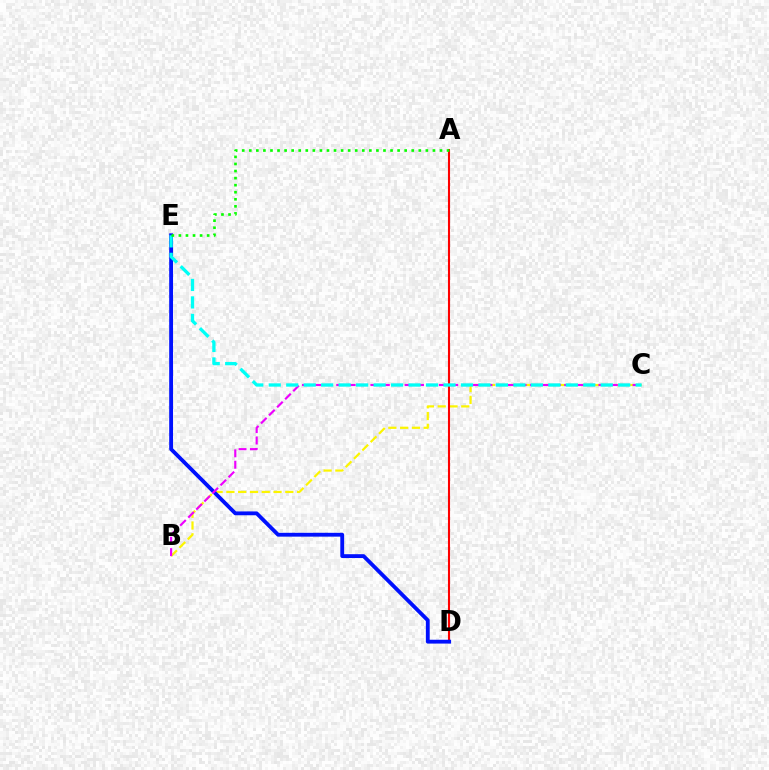{('B', 'C'): [{'color': '#fcf500', 'line_style': 'dashed', 'thickness': 1.6}, {'color': '#ee00ff', 'line_style': 'dashed', 'thickness': 1.55}], ('A', 'D'): [{'color': '#ff0000', 'line_style': 'solid', 'thickness': 1.51}], ('D', 'E'): [{'color': '#0010ff', 'line_style': 'solid', 'thickness': 2.76}], ('C', 'E'): [{'color': '#00fff6', 'line_style': 'dashed', 'thickness': 2.37}], ('A', 'E'): [{'color': '#08ff00', 'line_style': 'dotted', 'thickness': 1.92}]}